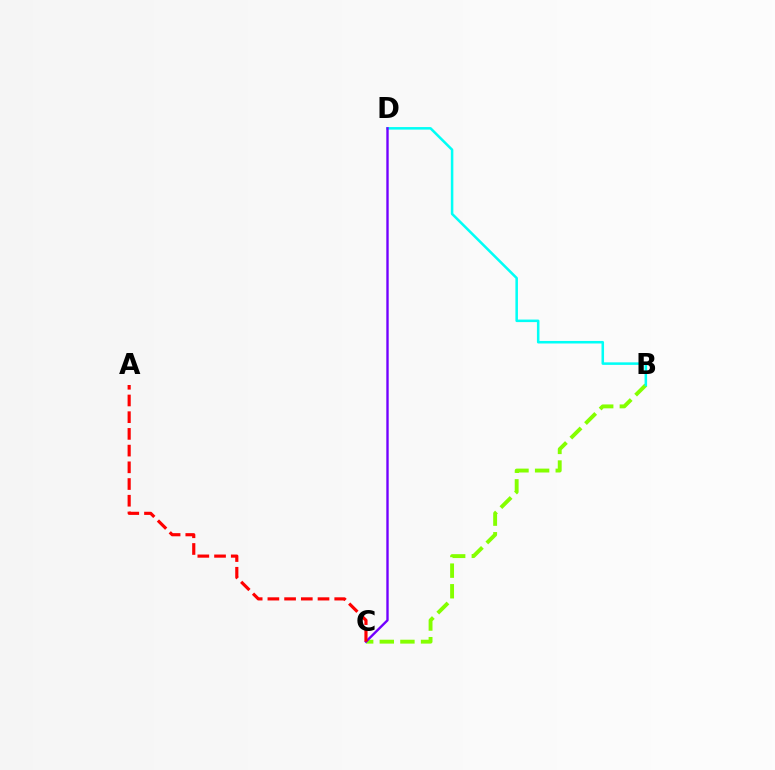{('B', 'C'): [{'color': '#84ff00', 'line_style': 'dashed', 'thickness': 2.8}], ('B', 'D'): [{'color': '#00fff6', 'line_style': 'solid', 'thickness': 1.83}], ('C', 'D'): [{'color': '#7200ff', 'line_style': 'solid', 'thickness': 1.71}], ('A', 'C'): [{'color': '#ff0000', 'line_style': 'dashed', 'thickness': 2.27}]}